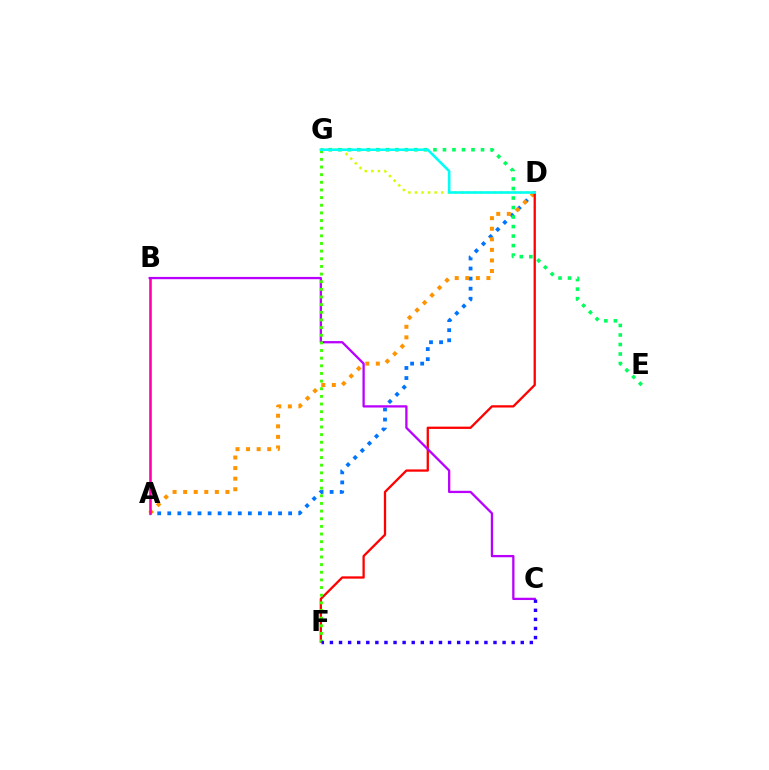{('A', 'D'): [{'color': '#0074ff', 'line_style': 'dotted', 'thickness': 2.74}, {'color': '#ff9400', 'line_style': 'dotted', 'thickness': 2.87}], ('D', 'G'): [{'color': '#d1ff00', 'line_style': 'dotted', 'thickness': 1.78}, {'color': '#00fff6', 'line_style': 'solid', 'thickness': 1.86}], ('A', 'B'): [{'color': '#ff00ac', 'line_style': 'solid', 'thickness': 1.87}], ('D', 'F'): [{'color': '#ff0000', 'line_style': 'solid', 'thickness': 1.65}], ('B', 'C'): [{'color': '#b900ff', 'line_style': 'solid', 'thickness': 1.65}], ('E', 'G'): [{'color': '#00ff5c', 'line_style': 'dotted', 'thickness': 2.59}], ('F', 'G'): [{'color': '#3dff00', 'line_style': 'dotted', 'thickness': 2.08}], ('C', 'F'): [{'color': '#2500ff', 'line_style': 'dotted', 'thickness': 2.47}]}